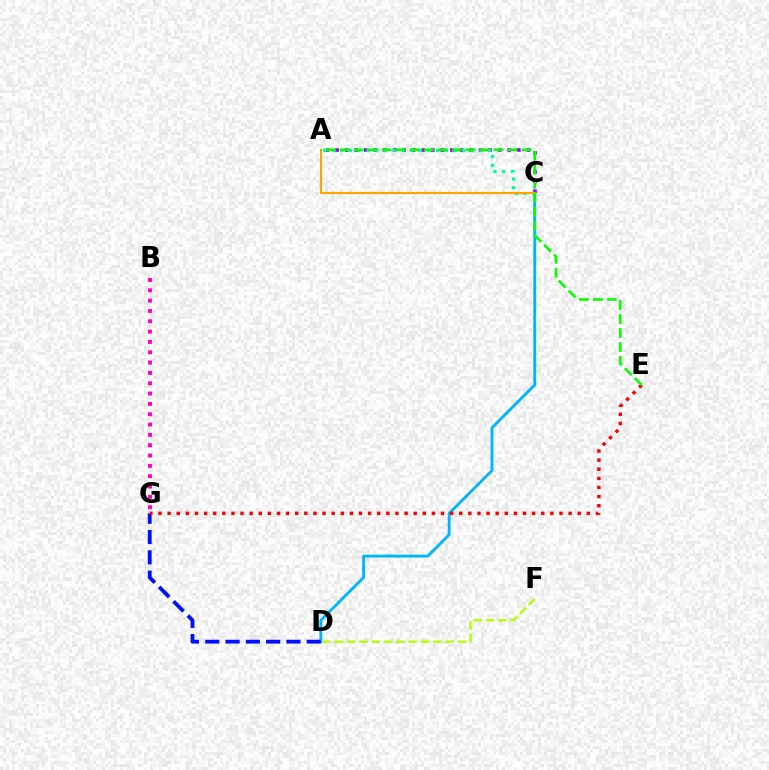{('C', 'D'): [{'color': '#00b5ff', 'line_style': 'solid', 'thickness': 2.06}], ('A', 'C'): [{'color': '#9b00ff', 'line_style': 'dotted', 'thickness': 2.6}, {'color': '#00ff9d', 'line_style': 'dotted', 'thickness': 2.36}, {'color': '#ffa500', 'line_style': 'solid', 'thickness': 1.54}], ('B', 'G'): [{'color': '#ff00bd', 'line_style': 'dotted', 'thickness': 2.81}], ('D', 'G'): [{'color': '#0010ff', 'line_style': 'dashed', 'thickness': 2.76}], ('E', 'G'): [{'color': '#ff0000', 'line_style': 'dotted', 'thickness': 2.48}], ('D', 'F'): [{'color': '#b3ff00', 'line_style': 'dashed', 'thickness': 1.67}], ('A', 'E'): [{'color': '#08ff00', 'line_style': 'dashed', 'thickness': 1.9}]}